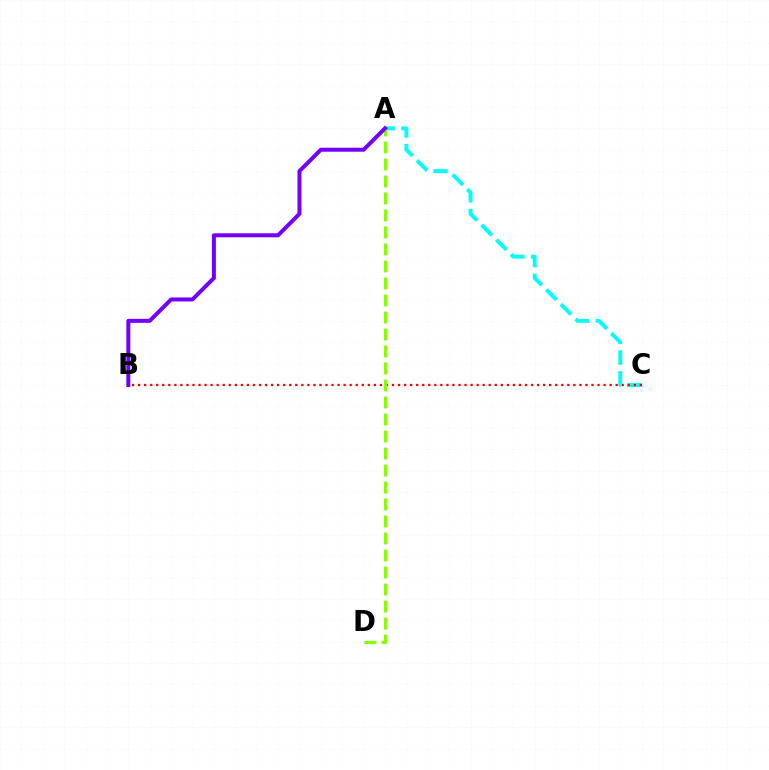{('A', 'C'): [{'color': '#00fff6', 'line_style': 'dashed', 'thickness': 2.82}], ('B', 'C'): [{'color': '#ff0000', 'line_style': 'dotted', 'thickness': 1.64}], ('A', 'D'): [{'color': '#84ff00', 'line_style': 'dashed', 'thickness': 2.31}], ('A', 'B'): [{'color': '#7200ff', 'line_style': 'solid', 'thickness': 2.87}]}